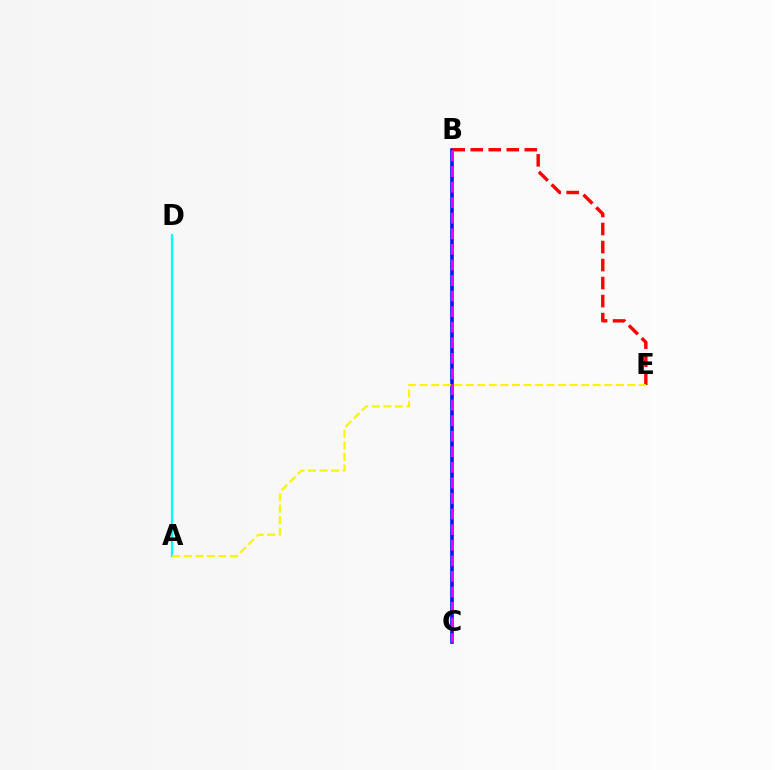{('B', 'C'): [{'color': '#08ff00', 'line_style': 'solid', 'thickness': 1.72}, {'color': '#0010ff', 'line_style': 'solid', 'thickness': 2.57}, {'color': '#ee00ff', 'line_style': 'dashed', 'thickness': 2.12}], ('A', 'D'): [{'color': '#00fff6', 'line_style': 'solid', 'thickness': 1.69}], ('B', 'E'): [{'color': '#ff0000', 'line_style': 'dashed', 'thickness': 2.45}], ('A', 'E'): [{'color': '#fcf500', 'line_style': 'dashed', 'thickness': 1.57}]}